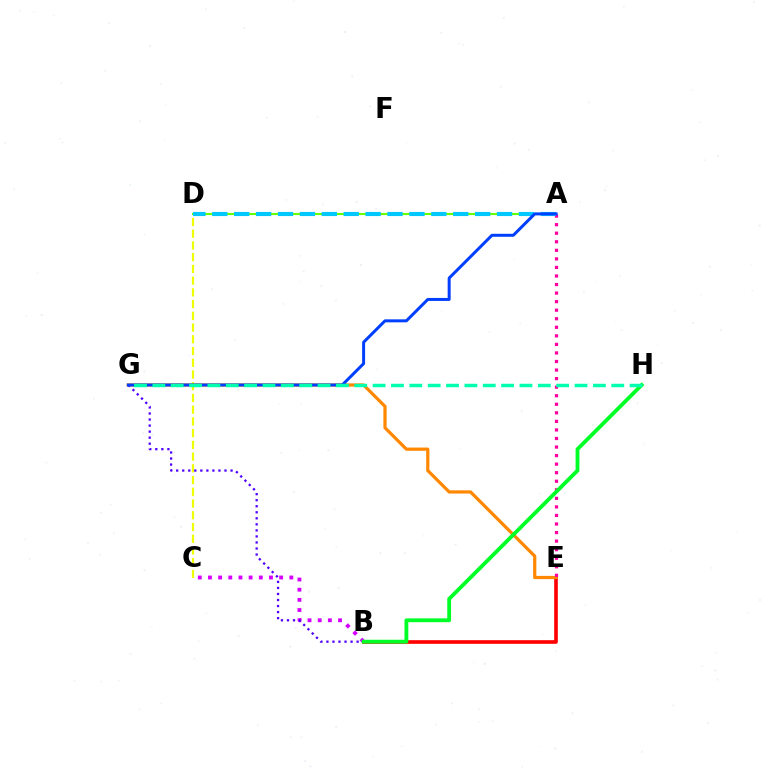{('C', 'D'): [{'color': '#eeff00', 'line_style': 'dashed', 'thickness': 1.59}], ('A', 'D'): [{'color': '#66ff00', 'line_style': 'solid', 'thickness': 1.52}, {'color': '#00c7ff', 'line_style': 'dashed', 'thickness': 2.98}], ('B', 'C'): [{'color': '#d600ff', 'line_style': 'dotted', 'thickness': 2.76}], ('B', 'E'): [{'color': '#ff0000', 'line_style': 'solid', 'thickness': 2.62}], ('E', 'G'): [{'color': '#ff8800', 'line_style': 'solid', 'thickness': 2.32}], ('B', 'G'): [{'color': '#4f00ff', 'line_style': 'dotted', 'thickness': 1.64}], ('A', 'E'): [{'color': '#ff00a0', 'line_style': 'dotted', 'thickness': 2.32}], ('A', 'G'): [{'color': '#003fff', 'line_style': 'solid', 'thickness': 2.15}], ('B', 'H'): [{'color': '#00ff27', 'line_style': 'solid', 'thickness': 2.75}], ('G', 'H'): [{'color': '#00ffaf', 'line_style': 'dashed', 'thickness': 2.49}]}